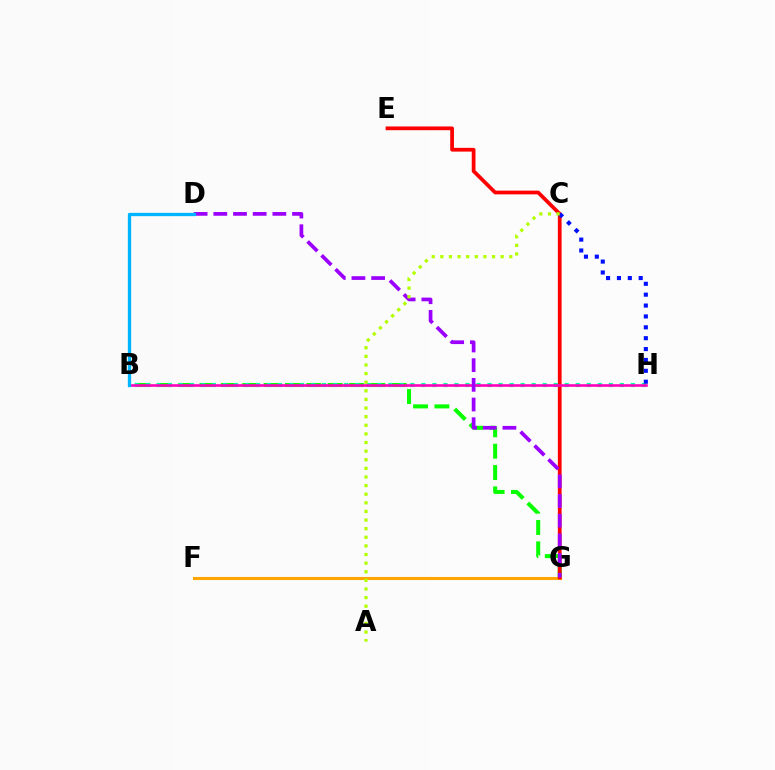{('B', 'G'): [{'color': '#08ff00', 'line_style': 'dashed', 'thickness': 2.9}], ('F', 'G'): [{'color': '#ffa500', 'line_style': 'solid', 'thickness': 2.21}], ('E', 'G'): [{'color': '#ff0000', 'line_style': 'solid', 'thickness': 2.7}], ('B', 'H'): [{'color': '#00ff9d', 'line_style': 'dotted', 'thickness': 3.0}, {'color': '#ff00bd', 'line_style': 'solid', 'thickness': 1.88}], ('C', 'H'): [{'color': '#0010ff', 'line_style': 'dotted', 'thickness': 2.96}], ('D', 'G'): [{'color': '#9b00ff', 'line_style': 'dashed', 'thickness': 2.67}], ('A', 'C'): [{'color': '#b3ff00', 'line_style': 'dotted', 'thickness': 2.34}], ('B', 'D'): [{'color': '#00b5ff', 'line_style': 'solid', 'thickness': 2.37}]}